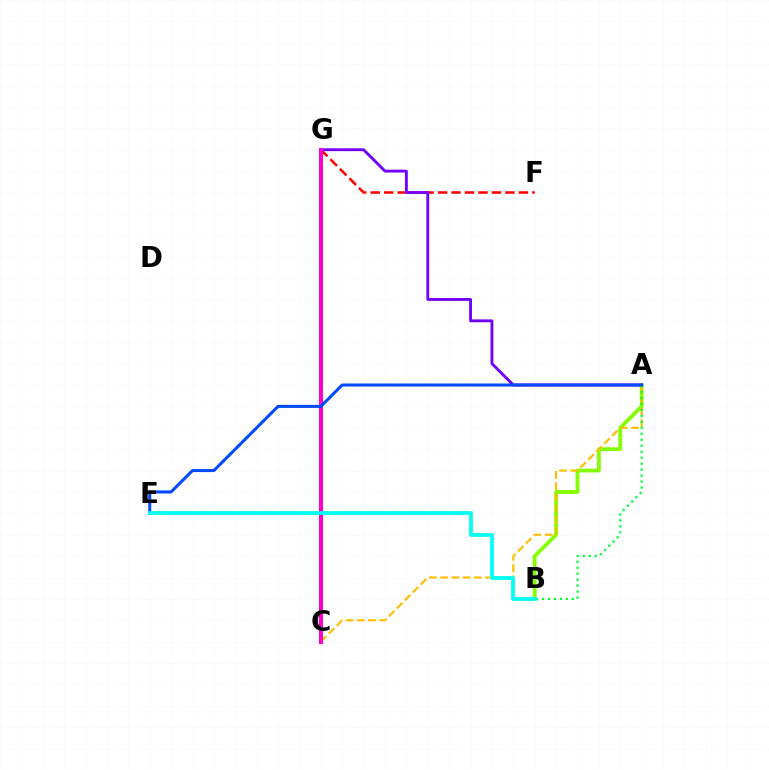{('A', 'B'): [{'color': '#84ff00', 'line_style': 'solid', 'thickness': 2.73}, {'color': '#00ff39', 'line_style': 'dotted', 'thickness': 1.62}], ('F', 'G'): [{'color': '#ff0000', 'line_style': 'dashed', 'thickness': 1.83}], ('A', 'G'): [{'color': '#7200ff', 'line_style': 'solid', 'thickness': 2.06}], ('A', 'C'): [{'color': '#ffbd00', 'line_style': 'dashed', 'thickness': 1.53}], ('C', 'G'): [{'color': '#ff00cf', 'line_style': 'solid', 'thickness': 2.88}], ('A', 'E'): [{'color': '#004bff', 'line_style': 'solid', 'thickness': 2.18}], ('B', 'E'): [{'color': '#00fff6', 'line_style': 'solid', 'thickness': 2.7}]}